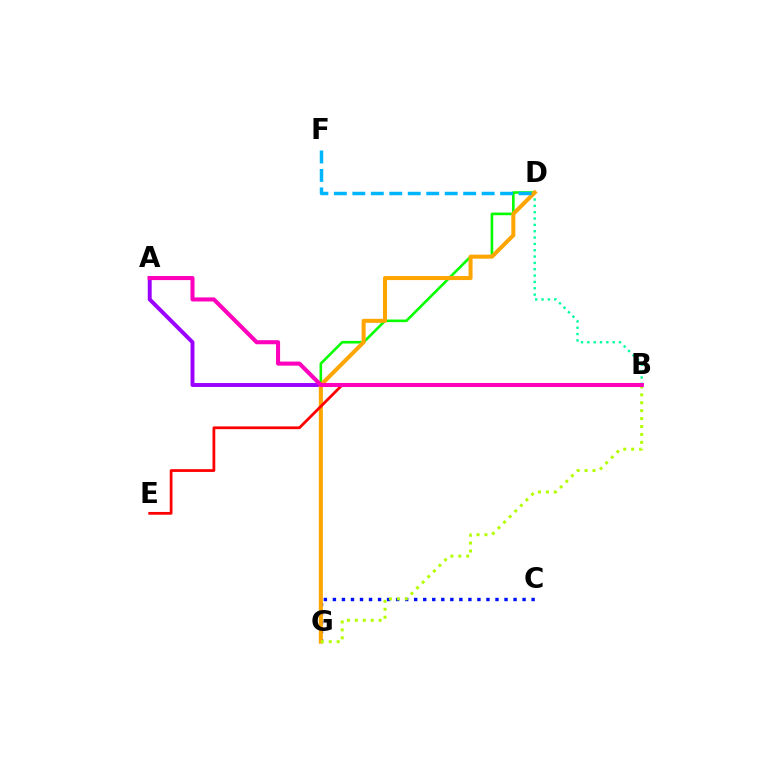{('A', 'B'): [{'color': '#9b00ff', 'line_style': 'solid', 'thickness': 2.82}, {'color': '#ff00bd', 'line_style': 'solid', 'thickness': 2.93}], ('C', 'G'): [{'color': '#0010ff', 'line_style': 'dotted', 'thickness': 2.45}], ('D', 'G'): [{'color': '#08ff00', 'line_style': 'solid', 'thickness': 1.89}, {'color': '#ffa500', 'line_style': 'solid', 'thickness': 2.9}], ('B', 'D'): [{'color': '#00ff9d', 'line_style': 'dotted', 'thickness': 1.72}], ('D', 'F'): [{'color': '#00b5ff', 'line_style': 'dashed', 'thickness': 2.51}], ('B', 'E'): [{'color': '#ff0000', 'line_style': 'solid', 'thickness': 1.99}], ('B', 'G'): [{'color': '#b3ff00', 'line_style': 'dotted', 'thickness': 2.15}]}